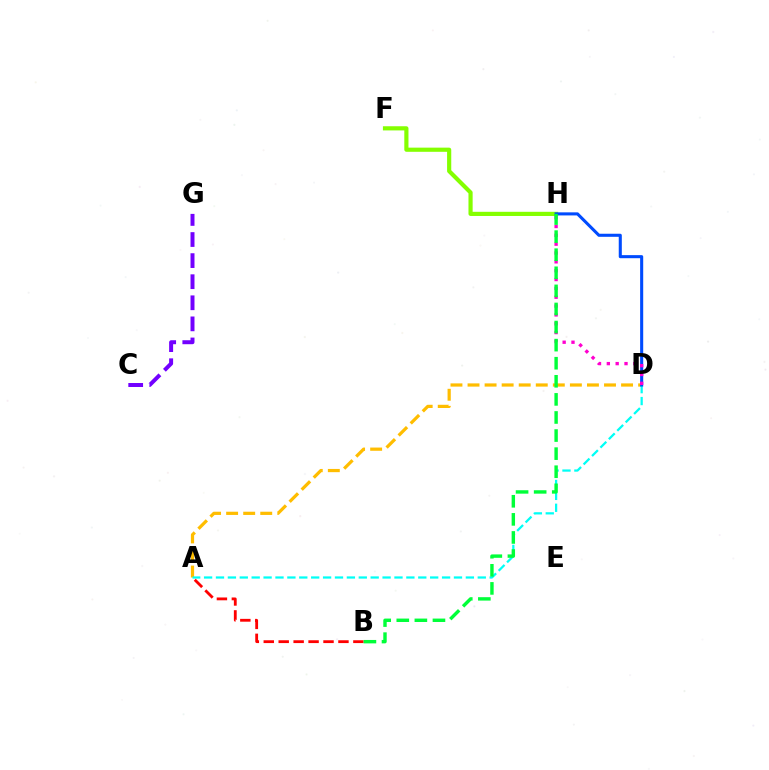{('A', 'D'): [{'color': '#ffbd00', 'line_style': 'dashed', 'thickness': 2.32}, {'color': '#00fff6', 'line_style': 'dashed', 'thickness': 1.62}], ('F', 'H'): [{'color': '#84ff00', 'line_style': 'solid', 'thickness': 3.0}], ('D', 'H'): [{'color': '#004bff', 'line_style': 'solid', 'thickness': 2.21}, {'color': '#ff00cf', 'line_style': 'dotted', 'thickness': 2.4}], ('A', 'B'): [{'color': '#ff0000', 'line_style': 'dashed', 'thickness': 2.03}], ('B', 'H'): [{'color': '#00ff39', 'line_style': 'dashed', 'thickness': 2.46}], ('C', 'G'): [{'color': '#7200ff', 'line_style': 'dashed', 'thickness': 2.86}]}